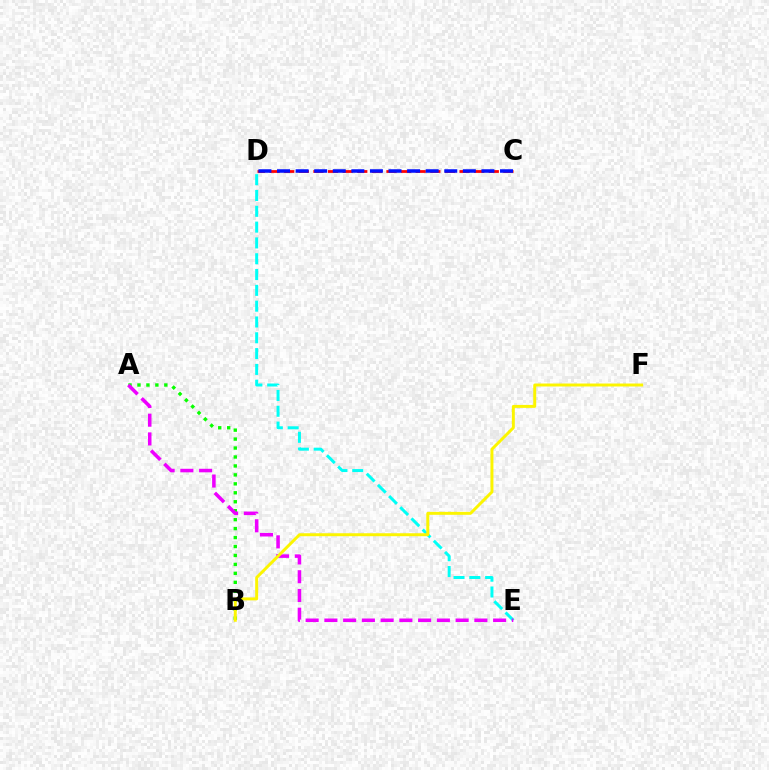{('C', 'D'): [{'color': '#ff0000', 'line_style': 'dashed', 'thickness': 1.99}, {'color': '#0010ff', 'line_style': 'dashed', 'thickness': 2.52}], ('D', 'E'): [{'color': '#00fff6', 'line_style': 'dashed', 'thickness': 2.15}], ('A', 'B'): [{'color': '#08ff00', 'line_style': 'dotted', 'thickness': 2.43}], ('A', 'E'): [{'color': '#ee00ff', 'line_style': 'dashed', 'thickness': 2.55}], ('B', 'F'): [{'color': '#fcf500', 'line_style': 'solid', 'thickness': 2.13}]}